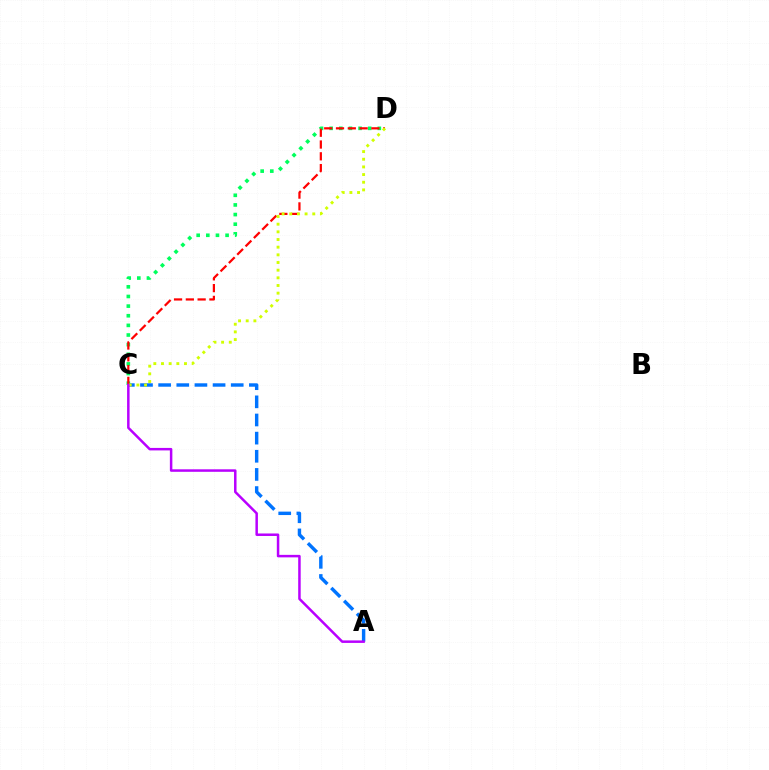{('A', 'C'): [{'color': '#0074ff', 'line_style': 'dashed', 'thickness': 2.46}, {'color': '#b900ff', 'line_style': 'solid', 'thickness': 1.8}], ('C', 'D'): [{'color': '#00ff5c', 'line_style': 'dotted', 'thickness': 2.62}, {'color': '#ff0000', 'line_style': 'dashed', 'thickness': 1.6}, {'color': '#d1ff00', 'line_style': 'dotted', 'thickness': 2.08}]}